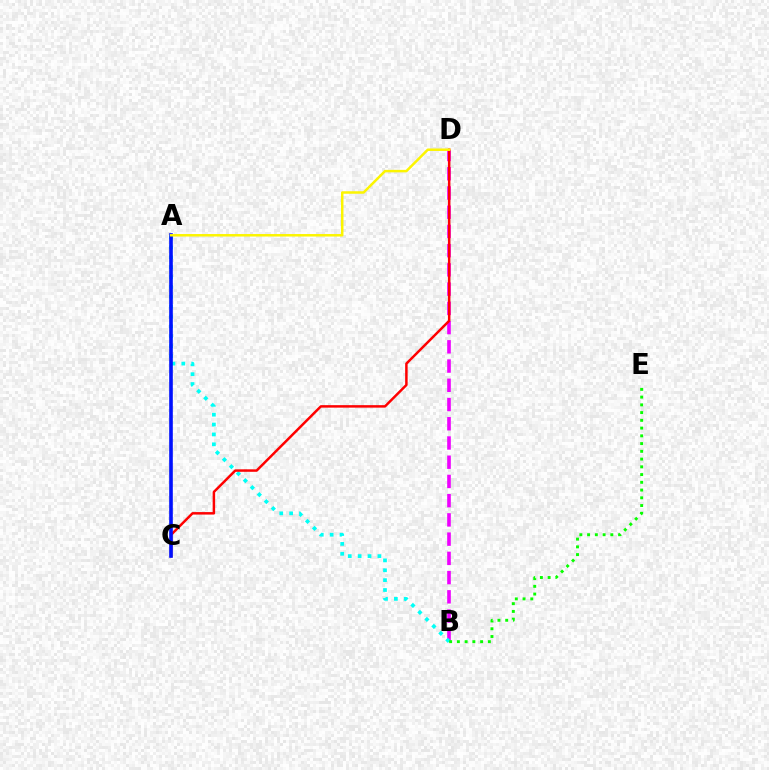{('B', 'D'): [{'color': '#ee00ff', 'line_style': 'dashed', 'thickness': 2.61}], ('A', 'B'): [{'color': '#00fff6', 'line_style': 'dotted', 'thickness': 2.68}], ('C', 'D'): [{'color': '#ff0000', 'line_style': 'solid', 'thickness': 1.79}], ('B', 'E'): [{'color': '#08ff00', 'line_style': 'dotted', 'thickness': 2.1}], ('A', 'C'): [{'color': '#0010ff', 'line_style': 'solid', 'thickness': 2.61}], ('A', 'D'): [{'color': '#fcf500', 'line_style': 'solid', 'thickness': 1.8}]}